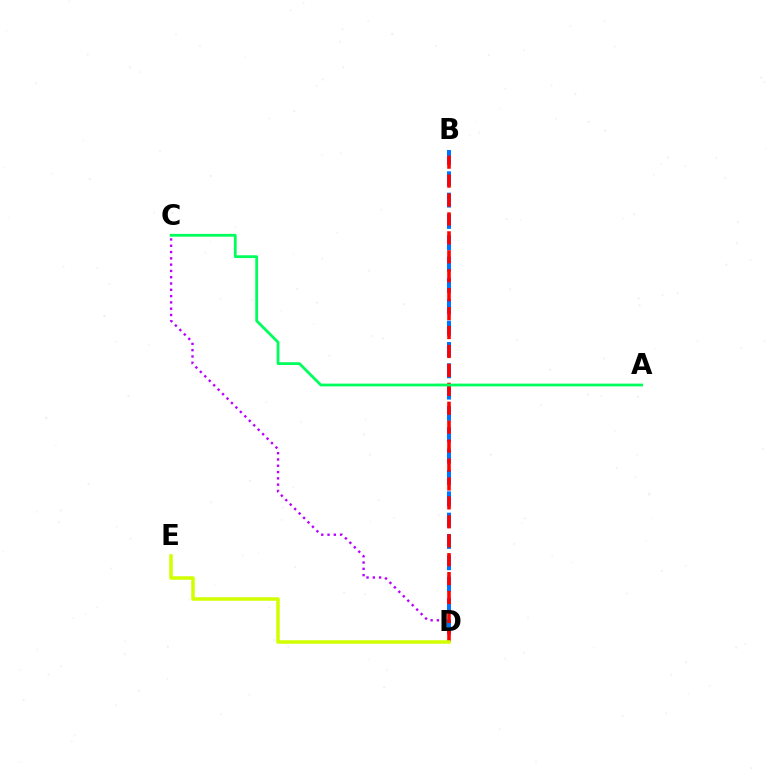{('C', 'D'): [{'color': '#b900ff', 'line_style': 'dotted', 'thickness': 1.71}], ('B', 'D'): [{'color': '#0074ff', 'line_style': 'dashed', 'thickness': 2.9}, {'color': '#ff0000', 'line_style': 'dashed', 'thickness': 2.57}], ('A', 'C'): [{'color': '#00ff5c', 'line_style': 'solid', 'thickness': 2.0}], ('D', 'E'): [{'color': '#d1ff00', 'line_style': 'solid', 'thickness': 2.54}]}